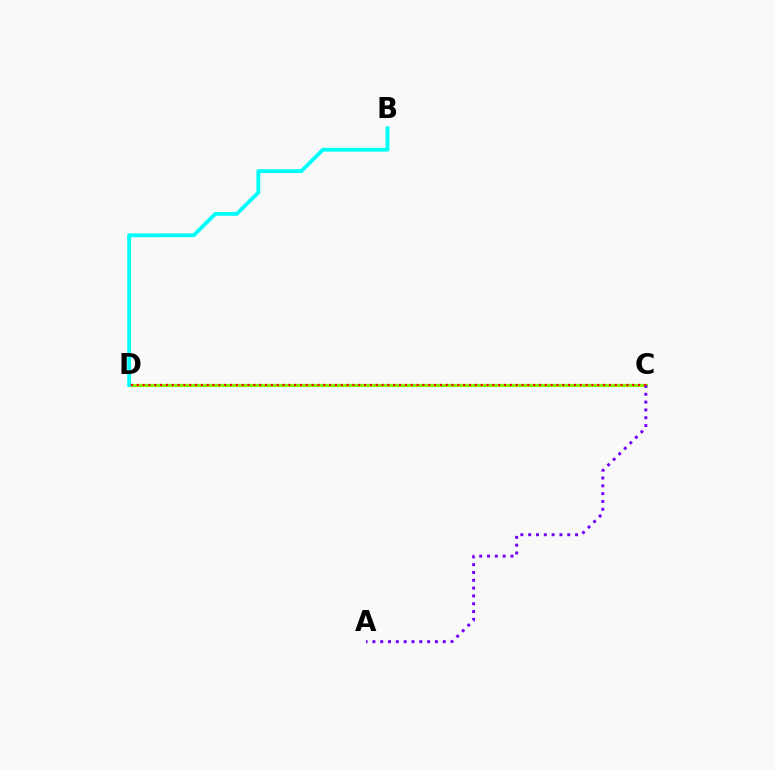{('C', 'D'): [{'color': '#84ff00', 'line_style': 'solid', 'thickness': 2.27}, {'color': '#ff0000', 'line_style': 'dotted', 'thickness': 1.58}], ('A', 'C'): [{'color': '#7200ff', 'line_style': 'dotted', 'thickness': 2.12}], ('B', 'D'): [{'color': '#00fff6', 'line_style': 'solid', 'thickness': 2.77}]}